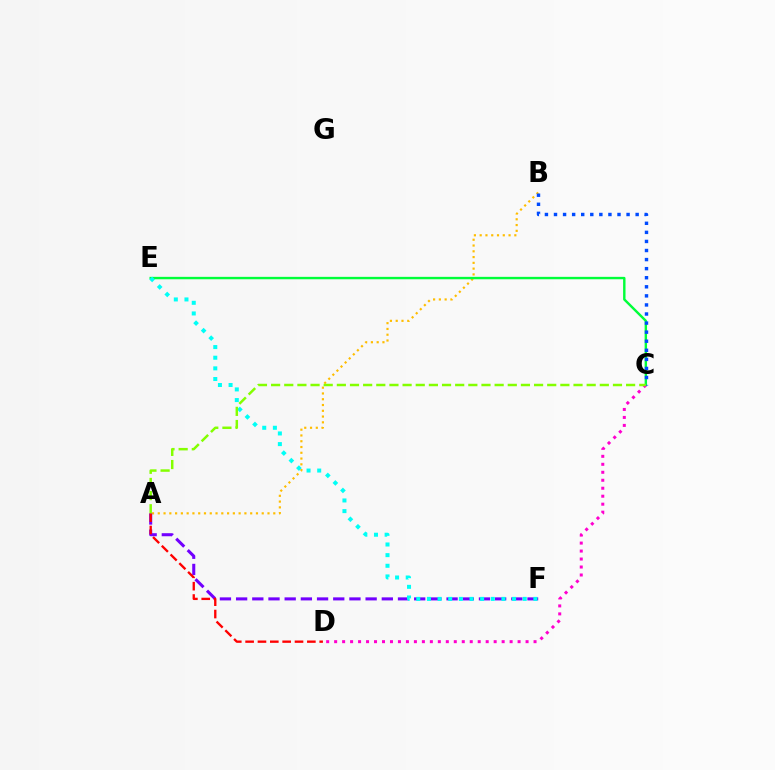{('A', 'B'): [{'color': '#ffbd00', 'line_style': 'dotted', 'thickness': 1.57}], ('A', 'F'): [{'color': '#7200ff', 'line_style': 'dashed', 'thickness': 2.2}], ('C', 'E'): [{'color': '#00ff39', 'line_style': 'solid', 'thickness': 1.73}], ('A', 'D'): [{'color': '#ff0000', 'line_style': 'dashed', 'thickness': 1.68}], ('C', 'D'): [{'color': '#ff00cf', 'line_style': 'dotted', 'thickness': 2.17}], ('B', 'C'): [{'color': '#004bff', 'line_style': 'dotted', 'thickness': 2.46}], ('E', 'F'): [{'color': '#00fff6', 'line_style': 'dotted', 'thickness': 2.89}], ('A', 'C'): [{'color': '#84ff00', 'line_style': 'dashed', 'thickness': 1.79}]}